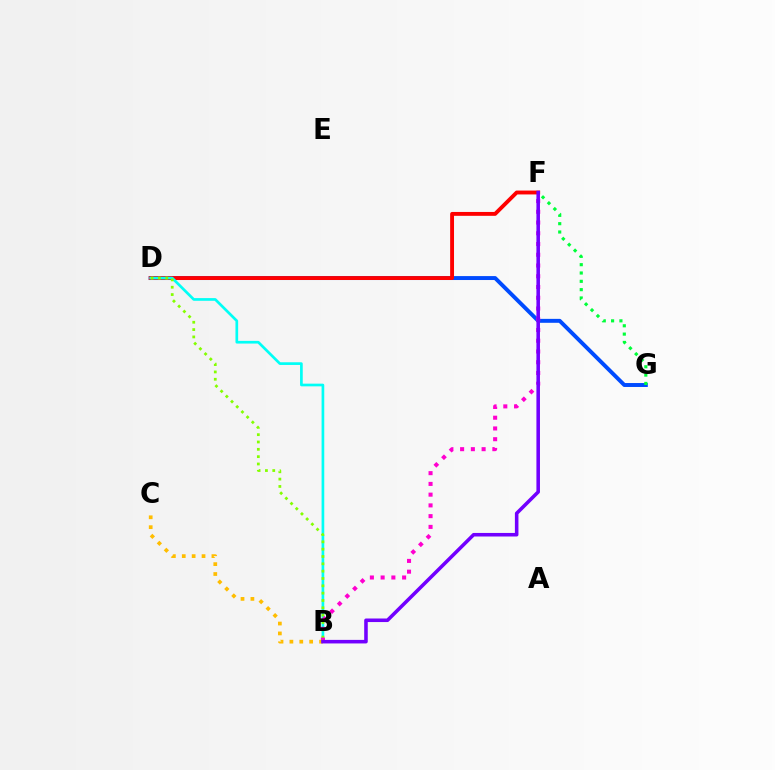{('D', 'G'): [{'color': '#004bff', 'line_style': 'solid', 'thickness': 2.84}], ('D', 'F'): [{'color': '#ff0000', 'line_style': 'solid', 'thickness': 2.79}], ('B', 'D'): [{'color': '#00fff6', 'line_style': 'solid', 'thickness': 1.94}, {'color': '#84ff00', 'line_style': 'dotted', 'thickness': 1.99}], ('F', 'G'): [{'color': '#00ff39', 'line_style': 'dotted', 'thickness': 2.26}], ('B', 'F'): [{'color': '#ff00cf', 'line_style': 'dotted', 'thickness': 2.92}, {'color': '#7200ff', 'line_style': 'solid', 'thickness': 2.56}], ('B', 'C'): [{'color': '#ffbd00', 'line_style': 'dotted', 'thickness': 2.69}]}